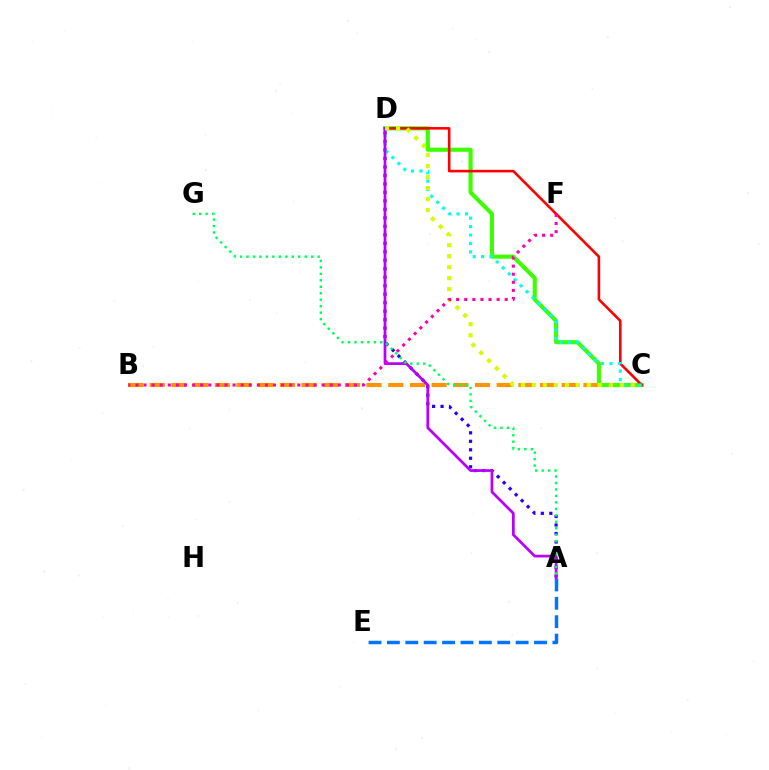{('A', 'E'): [{'color': '#0074ff', 'line_style': 'dashed', 'thickness': 2.5}], ('B', 'C'): [{'color': '#ff9400', 'line_style': 'dashed', 'thickness': 2.95}], ('C', 'D'): [{'color': '#3dff00', 'line_style': 'solid', 'thickness': 2.97}, {'color': '#ff0000', 'line_style': 'solid', 'thickness': 1.87}, {'color': '#00fff6', 'line_style': 'dotted', 'thickness': 2.29}, {'color': '#d1ff00', 'line_style': 'dotted', 'thickness': 2.99}], ('A', 'D'): [{'color': '#2500ff', 'line_style': 'dotted', 'thickness': 2.3}, {'color': '#b900ff', 'line_style': 'solid', 'thickness': 1.97}], ('B', 'F'): [{'color': '#ff00ac', 'line_style': 'dotted', 'thickness': 2.2}], ('A', 'G'): [{'color': '#00ff5c', 'line_style': 'dotted', 'thickness': 1.76}]}